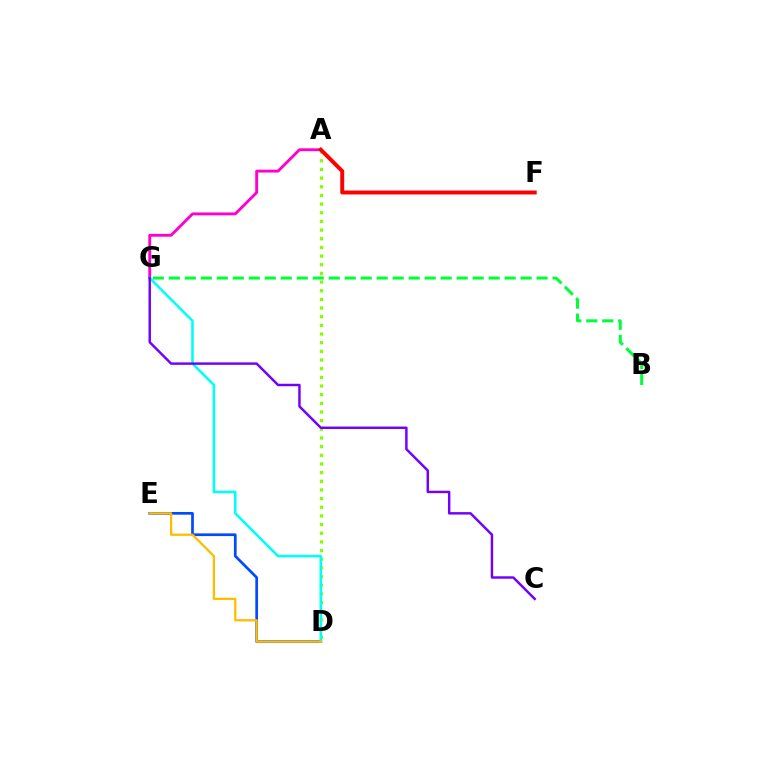{('A', 'G'): [{'color': '#ff00cf', 'line_style': 'solid', 'thickness': 2.07}], ('B', 'G'): [{'color': '#00ff39', 'line_style': 'dashed', 'thickness': 2.17}], ('D', 'E'): [{'color': '#004bff', 'line_style': 'solid', 'thickness': 1.95}, {'color': '#ffbd00', 'line_style': 'solid', 'thickness': 1.64}], ('A', 'D'): [{'color': '#84ff00', 'line_style': 'dotted', 'thickness': 2.35}], ('A', 'F'): [{'color': '#ff0000', 'line_style': 'solid', 'thickness': 2.84}], ('D', 'G'): [{'color': '#00fff6', 'line_style': 'solid', 'thickness': 1.85}], ('C', 'G'): [{'color': '#7200ff', 'line_style': 'solid', 'thickness': 1.77}]}